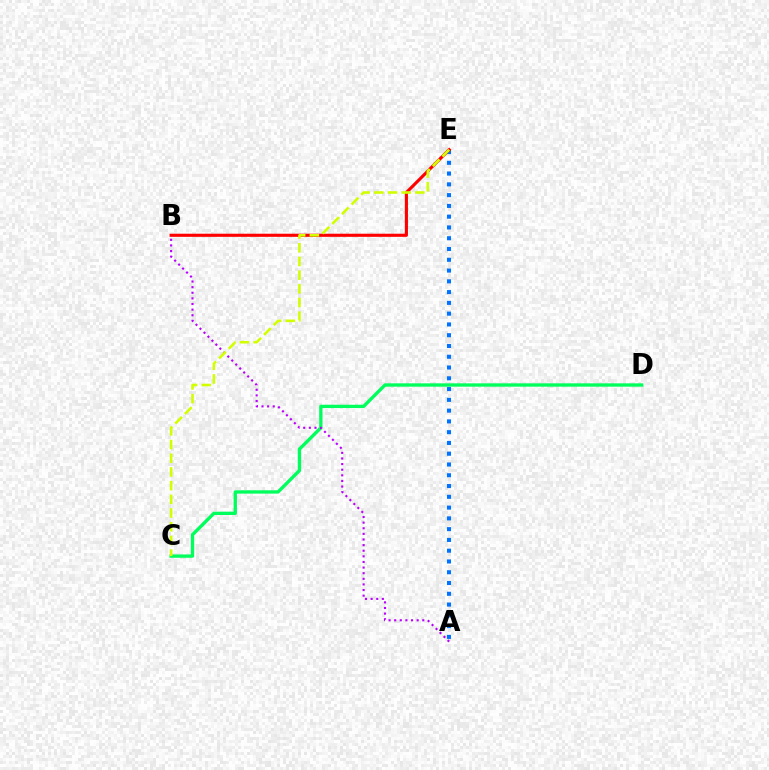{('A', 'E'): [{'color': '#0074ff', 'line_style': 'dotted', 'thickness': 2.93}], ('C', 'D'): [{'color': '#00ff5c', 'line_style': 'solid', 'thickness': 2.4}], ('A', 'B'): [{'color': '#b900ff', 'line_style': 'dotted', 'thickness': 1.53}], ('B', 'E'): [{'color': '#ff0000', 'line_style': 'solid', 'thickness': 2.25}], ('C', 'E'): [{'color': '#d1ff00', 'line_style': 'dashed', 'thickness': 1.86}]}